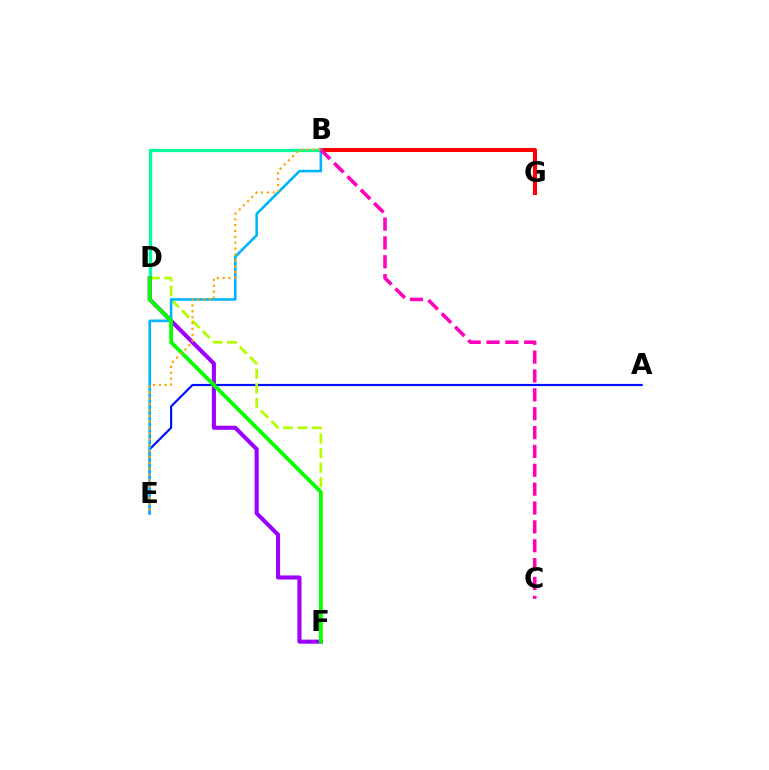{('B', 'G'): [{'color': '#ff0000', 'line_style': 'solid', 'thickness': 2.92}], ('B', 'D'): [{'color': '#00ff9d', 'line_style': 'solid', 'thickness': 2.35}], ('A', 'E'): [{'color': '#0010ff', 'line_style': 'solid', 'thickness': 1.56}], ('D', 'F'): [{'color': '#b3ff00', 'line_style': 'dashed', 'thickness': 1.98}, {'color': '#9b00ff', 'line_style': 'solid', 'thickness': 2.94}, {'color': '#08ff00', 'line_style': 'solid', 'thickness': 2.74}], ('B', 'E'): [{'color': '#00b5ff', 'line_style': 'solid', 'thickness': 1.88}, {'color': '#ffa500', 'line_style': 'dotted', 'thickness': 1.59}], ('B', 'C'): [{'color': '#ff00bd', 'line_style': 'dashed', 'thickness': 2.56}]}